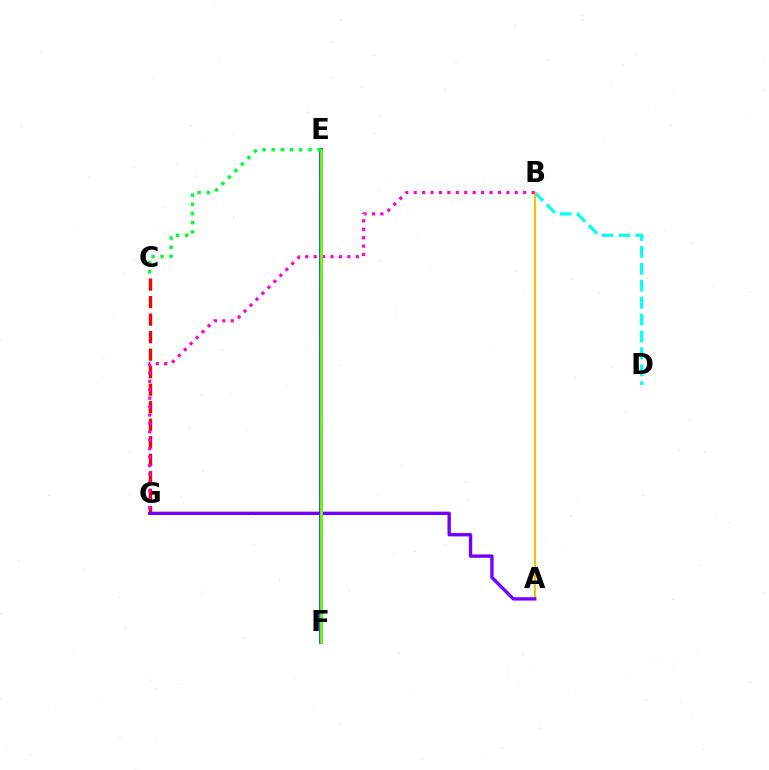{('E', 'F'): [{'color': '#004bff', 'line_style': 'solid', 'thickness': 2.71}, {'color': '#84ff00', 'line_style': 'solid', 'thickness': 1.89}], ('B', 'D'): [{'color': '#00fff6', 'line_style': 'dashed', 'thickness': 2.3}], ('C', 'G'): [{'color': '#ff0000', 'line_style': 'dashed', 'thickness': 2.38}], ('A', 'B'): [{'color': '#ffbd00', 'line_style': 'solid', 'thickness': 1.56}], ('B', 'G'): [{'color': '#ff00cf', 'line_style': 'dotted', 'thickness': 2.29}], ('A', 'G'): [{'color': '#7200ff', 'line_style': 'solid', 'thickness': 2.41}], ('C', 'E'): [{'color': '#00ff39', 'line_style': 'dotted', 'thickness': 2.5}]}